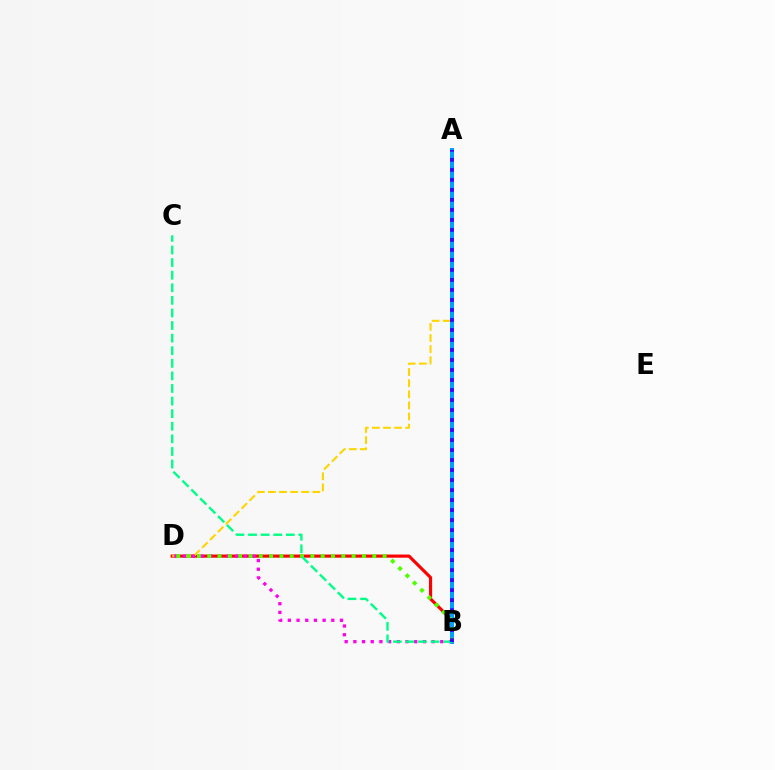{('B', 'D'): [{'color': '#ff0000', 'line_style': 'solid', 'thickness': 2.26}, {'color': '#ff00ed', 'line_style': 'dotted', 'thickness': 2.36}, {'color': '#4fff00', 'line_style': 'dotted', 'thickness': 2.8}], ('A', 'D'): [{'color': '#ffd500', 'line_style': 'dashed', 'thickness': 1.51}], ('A', 'B'): [{'color': '#009eff', 'line_style': 'solid', 'thickness': 2.88}, {'color': '#3700ff', 'line_style': 'dotted', 'thickness': 2.72}], ('B', 'C'): [{'color': '#00ff86', 'line_style': 'dashed', 'thickness': 1.71}]}